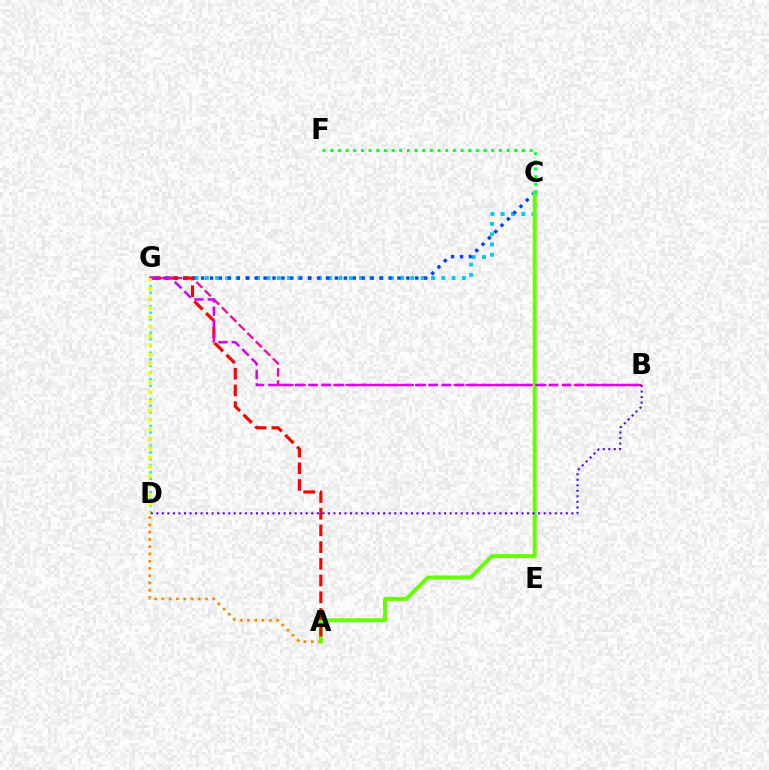{('C', 'G'): [{'color': '#00c7ff', 'line_style': 'dotted', 'thickness': 2.79}, {'color': '#003fff', 'line_style': 'dotted', 'thickness': 2.42}], ('B', 'G'): [{'color': '#ff00a0', 'line_style': 'dashed', 'thickness': 1.63}, {'color': '#d600ff', 'line_style': 'dashed', 'thickness': 1.81}], ('A', 'D'): [{'color': '#ff8800', 'line_style': 'dotted', 'thickness': 1.97}], ('A', 'C'): [{'color': '#66ff00', 'line_style': 'solid', 'thickness': 2.88}], ('A', 'G'): [{'color': '#ff0000', 'line_style': 'dashed', 'thickness': 2.27}], ('D', 'G'): [{'color': '#00ffaf', 'line_style': 'dotted', 'thickness': 1.81}, {'color': '#eeff00', 'line_style': 'dotted', 'thickness': 2.54}], ('C', 'F'): [{'color': '#00ff27', 'line_style': 'dotted', 'thickness': 2.08}], ('B', 'D'): [{'color': '#4f00ff', 'line_style': 'dotted', 'thickness': 1.5}]}